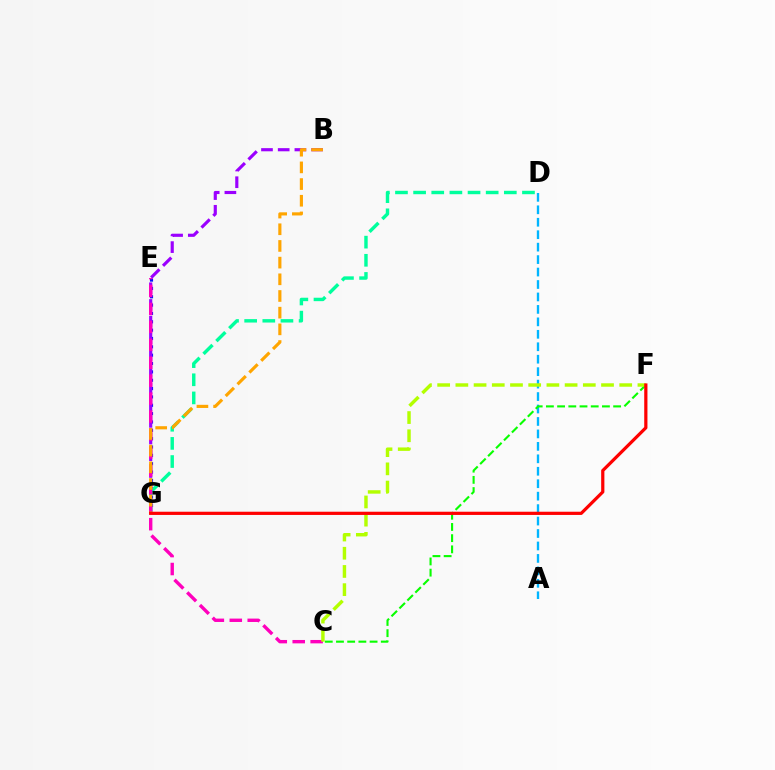{('A', 'D'): [{'color': '#00b5ff', 'line_style': 'dashed', 'thickness': 1.69}], ('E', 'G'): [{'color': '#0010ff', 'line_style': 'dotted', 'thickness': 2.27}], ('B', 'G'): [{'color': '#9b00ff', 'line_style': 'dashed', 'thickness': 2.27}, {'color': '#ffa500', 'line_style': 'dashed', 'thickness': 2.27}], ('D', 'G'): [{'color': '#00ff9d', 'line_style': 'dashed', 'thickness': 2.46}], ('C', 'F'): [{'color': '#08ff00', 'line_style': 'dashed', 'thickness': 1.52}, {'color': '#b3ff00', 'line_style': 'dashed', 'thickness': 2.47}], ('C', 'E'): [{'color': '#ff00bd', 'line_style': 'dashed', 'thickness': 2.44}], ('F', 'G'): [{'color': '#ff0000', 'line_style': 'solid', 'thickness': 2.31}]}